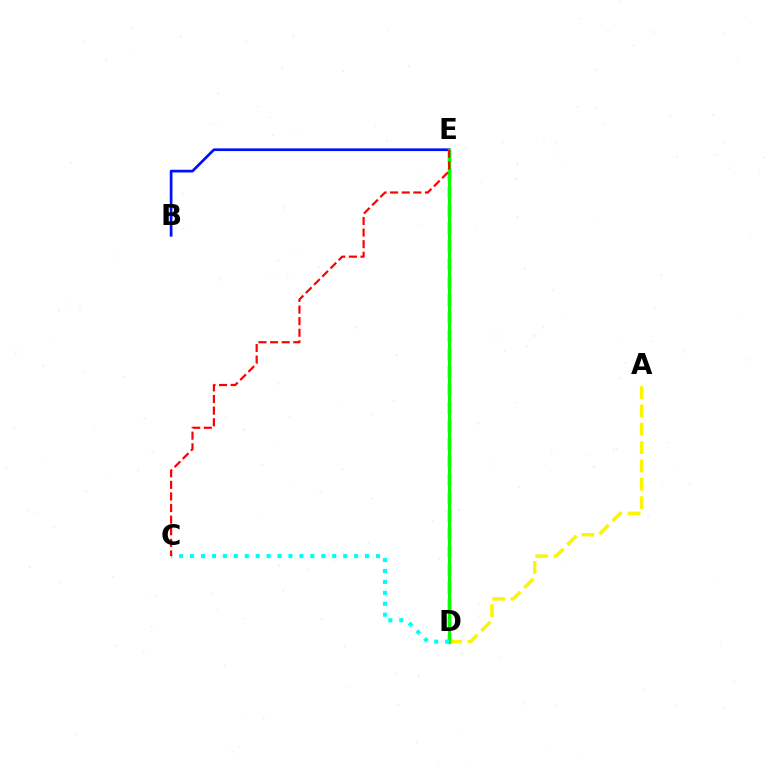{('D', 'E'): [{'color': '#ee00ff', 'line_style': 'dashed', 'thickness': 2.44}, {'color': '#08ff00', 'line_style': 'solid', 'thickness': 2.27}], ('B', 'E'): [{'color': '#0010ff', 'line_style': 'solid', 'thickness': 1.95}], ('A', 'D'): [{'color': '#fcf500', 'line_style': 'dashed', 'thickness': 2.49}], ('C', 'D'): [{'color': '#00fff6', 'line_style': 'dotted', 'thickness': 2.97}], ('C', 'E'): [{'color': '#ff0000', 'line_style': 'dashed', 'thickness': 1.58}]}